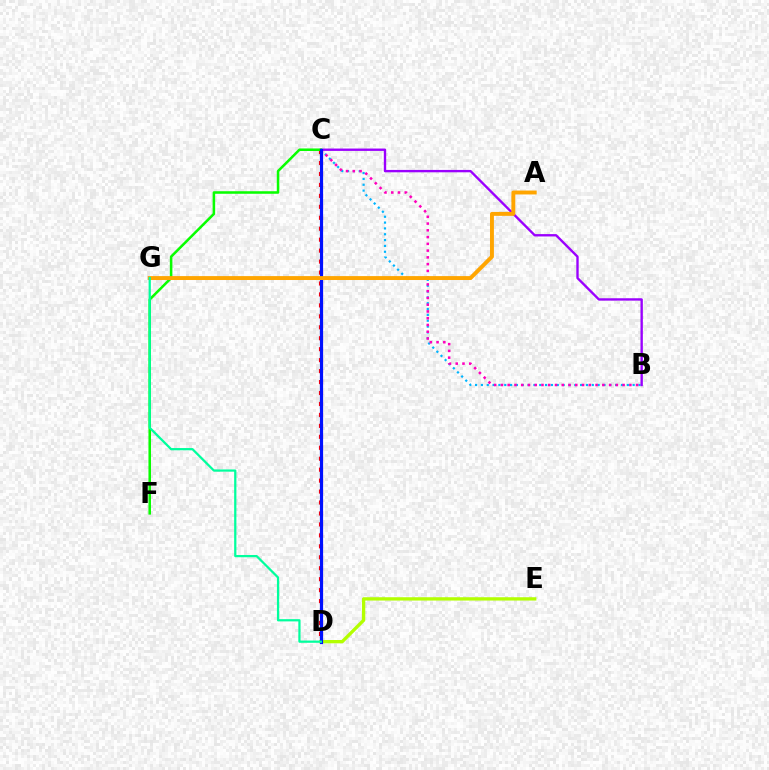{('C', 'D'): [{'color': '#ff0000', 'line_style': 'dotted', 'thickness': 2.98}, {'color': '#0010ff', 'line_style': 'solid', 'thickness': 2.3}], ('B', 'C'): [{'color': '#00b5ff', 'line_style': 'dotted', 'thickness': 1.59}, {'color': '#ff00bd', 'line_style': 'dotted', 'thickness': 1.84}, {'color': '#9b00ff', 'line_style': 'solid', 'thickness': 1.71}], ('D', 'E'): [{'color': '#b3ff00', 'line_style': 'solid', 'thickness': 2.38}], ('C', 'F'): [{'color': '#08ff00', 'line_style': 'solid', 'thickness': 1.83}], ('A', 'G'): [{'color': '#ffa500', 'line_style': 'solid', 'thickness': 2.82}], ('D', 'G'): [{'color': '#00ff9d', 'line_style': 'solid', 'thickness': 1.61}]}